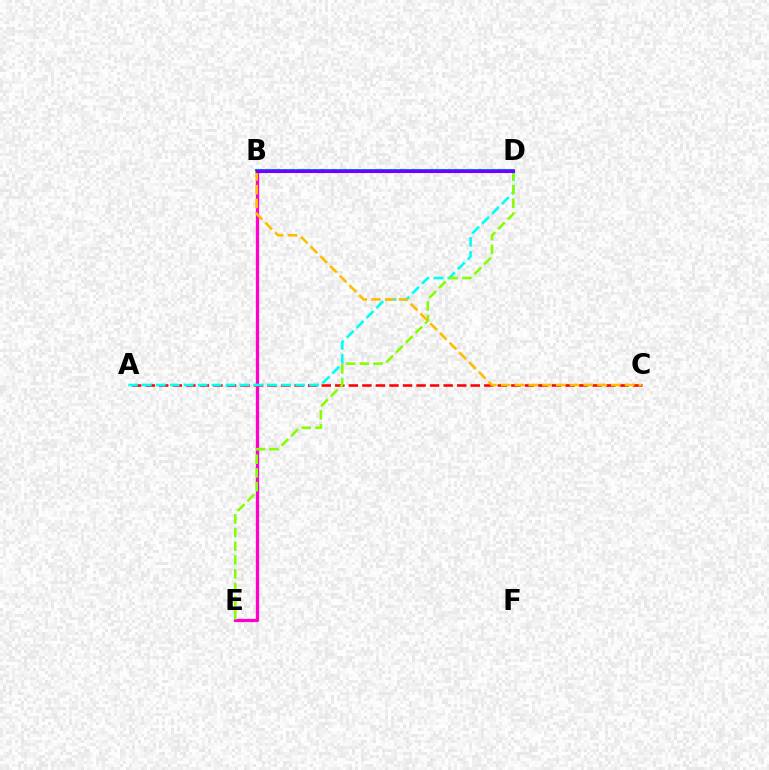{('B', 'E'): [{'color': '#ff00cf', 'line_style': 'solid', 'thickness': 2.36}], ('A', 'C'): [{'color': '#ff0000', 'line_style': 'dashed', 'thickness': 1.84}], ('A', 'D'): [{'color': '#00fff6', 'line_style': 'dashed', 'thickness': 1.89}], ('B', 'D'): [{'color': '#004bff', 'line_style': 'solid', 'thickness': 2.71}, {'color': '#00ff39', 'line_style': 'dotted', 'thickness': 1.65}, {'color': '#7200ff', 'line_style': 'solid', 'thickness': 2.21}], ('D', 'E'): [{'color': '#84ff00', 'line_style': 'dashed', 'thickness': 1.86}], ('B', 'C'): [{'color': '#ffbd00', 'line_style': 'dashed', 'thickness': 1.87}]}